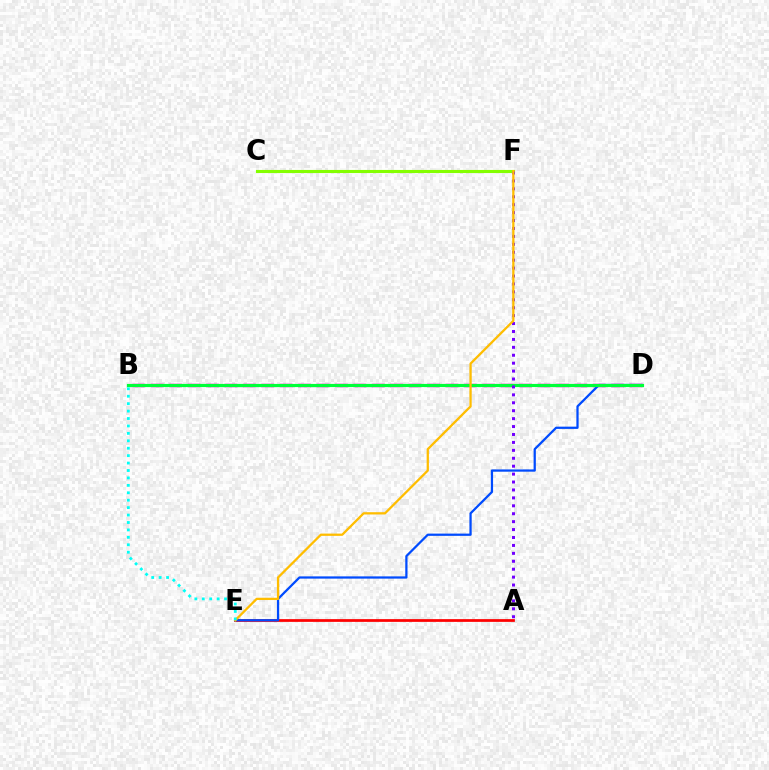{('A', 'E'): [{'color': '#ff0000', 'line_style': 'solid', 'thickness': 1.97}], ('B', 'D'): [{'color': '#ff00cf', 'line_style': 'dashed', 'thickness': 2.5}, {'color': '#00ff39', 'line_style': 'solid', 'thickness': 2.27}], ('C', 'F'): [{'color': '#84ff00', 'line_style': 'solid', 'thickness': 2.25}], ('D', 'E'): [{'color': '#004bff', 'line_style': 'solid', 'thickness': 1.62}], ('A', 'F'): [{'color': '#7200ff', 'line_style': 'dotted', 'thickness': 2.15}], ('E', 'F'): [{'color': '#ffbd00', 'line_style': 'solid', 'thickness': 1.64}], ('B', 'E'): [{'color': '#00fff6', 'line_style': 'dotted', 'thickness': 2.02}]}